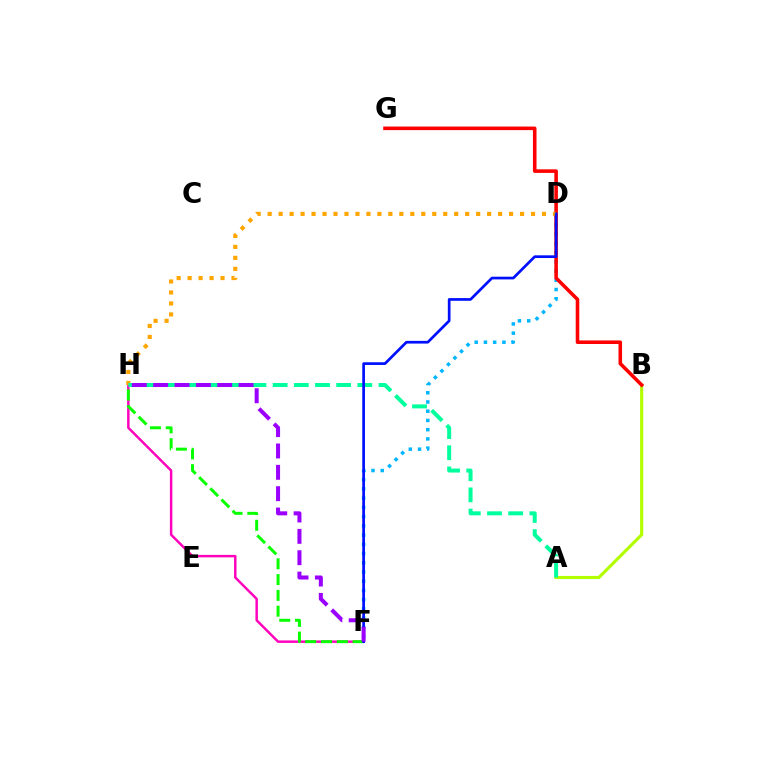{('F', 'H'): [{'color': '#ff00bd', 'line_style': 'solid', 'thickness': 1.77}, {'color': '#08ff00', 'line_style': 'dashed', 'thickness': 2.15}, {'color': '#9b00ff', 'line_style': 'dashed', 'thickness': 2.9}], ('A', 'B'): [{'color': '#b3ff00', 'line_style': 'solid', 'thickness': 2.27}], ('D', 'F'): [{'color': '#00b5ff', 'line_style': 'dotted', 'thickness': 2.51}, {'color': '#0010ff', 'line_style': 'solid', 'thickness': 1.95}], ('B', 'G'): [{'color': '#ff0000', 'line_style': 'solid', 'thickness': 2.57}], ('D', 'H'): [{'color': '#ffa500', 'line_style': 'dotted', 'thickness': 2.98}], ('A', 'H'): [{'color': '#00ff9d', 'line_style': 'dashed', 'thickness': 2.88}]}